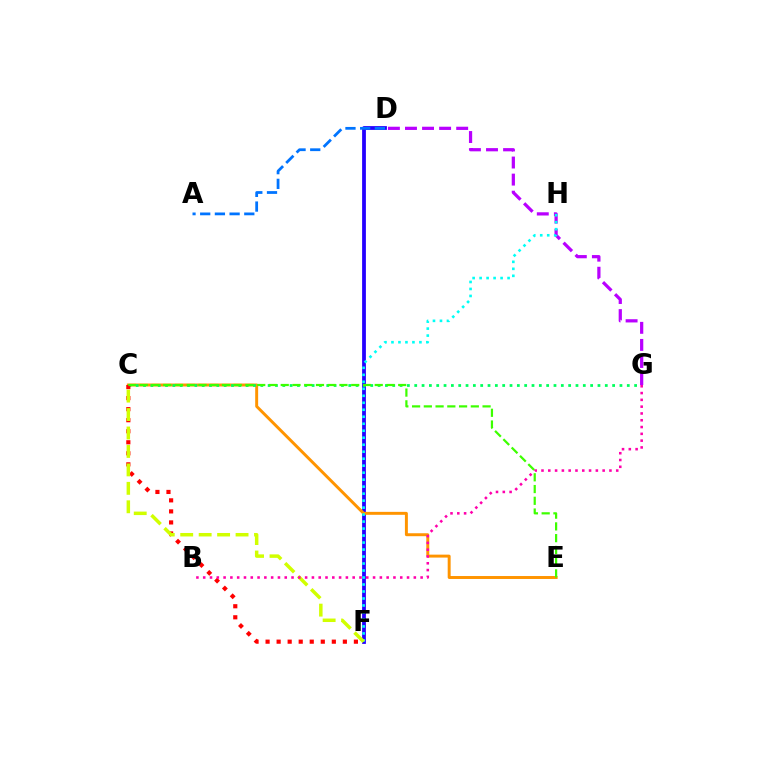{('D', 'F'): [{'color': '#2500ff', 'line_style': 'solid', 'thickness': 2.72}], ('C', 'E'): [{'color': '#ff9400', 'line_style': 'solid', 'thickness': 2.13}, {'color': '#3dff00', 'line_style': 'dashed', 'thickness': 1.6}], ('C', 'G'): [{'color': '#00ff5c', 'line_style': 'dotted', 'thickness': 1.99}], ('D', 'G'): [{'color': '#b900ff', 'line_style': 'dashed', 'thickness': 2.32}], ('C', 'F'): [{'color': '#ff0000', 'line_style': 'dotted', 'thickness': 3.0}, {'color': '#d1ff00', 'line_style': 'dashed', 'thickness': 2.51}], ('F', 'H'): [{'color': '#00fff6', 'line_style': 'dotted', 'thickness': 1.9}], ('B', 'G'): [{'color': '#ff00ac', 'line_style': 'dotted', 'thickness': 1.85}], ('A', 'D'): [{'color': '#0074ff', 'line_style': 'dashed', 'thickness': 2.0}]}